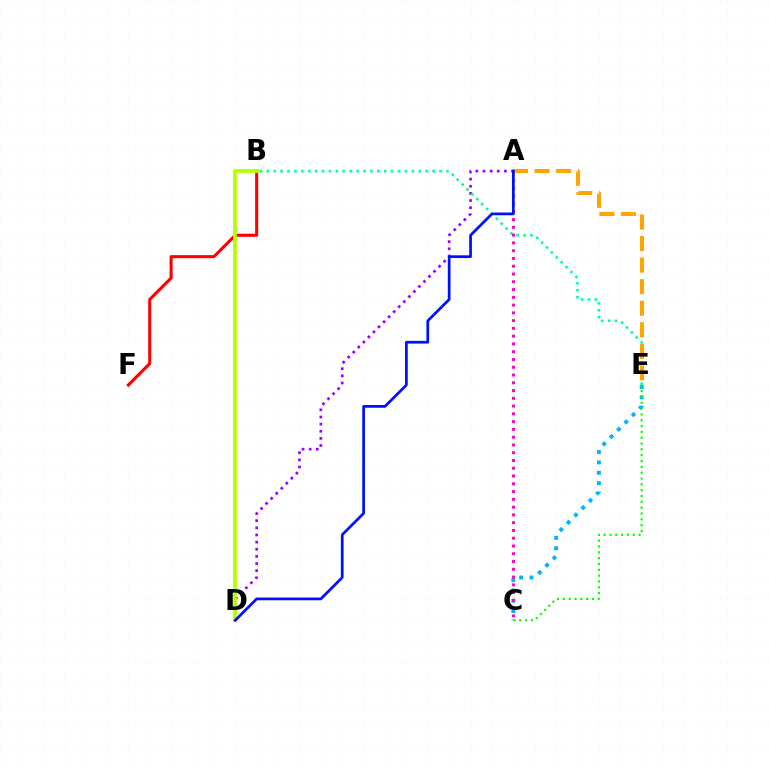{('A', 'D'): [{'color': '#9b00ff', 'line_style': 'dotted', 'thickness': 1.94}, {'color': '#0010ff', 'line_style': 'solid', 'thickness': 1.97}], ('C', 'E'): [{'color': '#00b5ff', 'line_style': 'dotted', 'thickness': 2.81}, {'color': '#08ff00', 'line_style': 'dotted', 'thickness': 1.58}], ('B', 'E'): [{'color': '#00ff9d', 'line_style': 'dotted', 'thickness': 1.88}], ('B', 'F'): [{'color': '#ff0000', 'line_style': 'solid', 'thickness': 2.2}], ('A', 'C'): [{'color': '#ff00bd', 'line_style': 'dotted', 'thickness': 2.11}], ('A', 'E'): [{'color': '#ffa500', 'line_style': 'dashed', 'thickness': 2.93}], ('B', 'D'): [{'color': '#b3ff00', 'line_style': 'solid', 'thickness': 2.7}]}